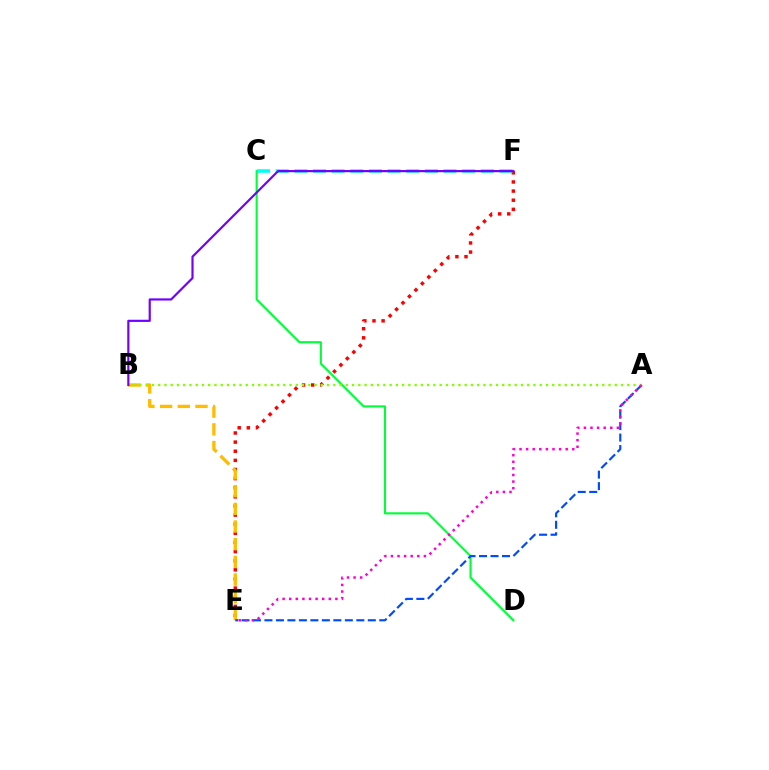{('E', 'F'): [{'color': '#ff0000', 'line_style': 'dotted', 'thickness': 2.48}], ('B', 'E'): [{'color': '#ffbd00', 'line_style': 'dashed', 'thickness': 2.4}], ('C', 'D'): [{'color': '#00ff39', 'line_style': 'solid', 'thickness': 1.52}], ('A', 'E'): [{'color': '#004bff', 'line_style': 'dashed', 'thickness': 1.56}, {'color': '#ff00cf', 'line_style': 'dotted', 'thickness': 1.79}], ('C', 'F'): [{'color': '#00fff6', 'line_style': 'dashed', 'thickness': 2.53}], ('A', 'B'): [{'color': '#84ff00', 'line_style': 'dotted', 'thickness': 1.7}], ('B', 'F'): [{'color': '#7200ff', 'line_style': 'solid', 'thickness': 1.56}]}